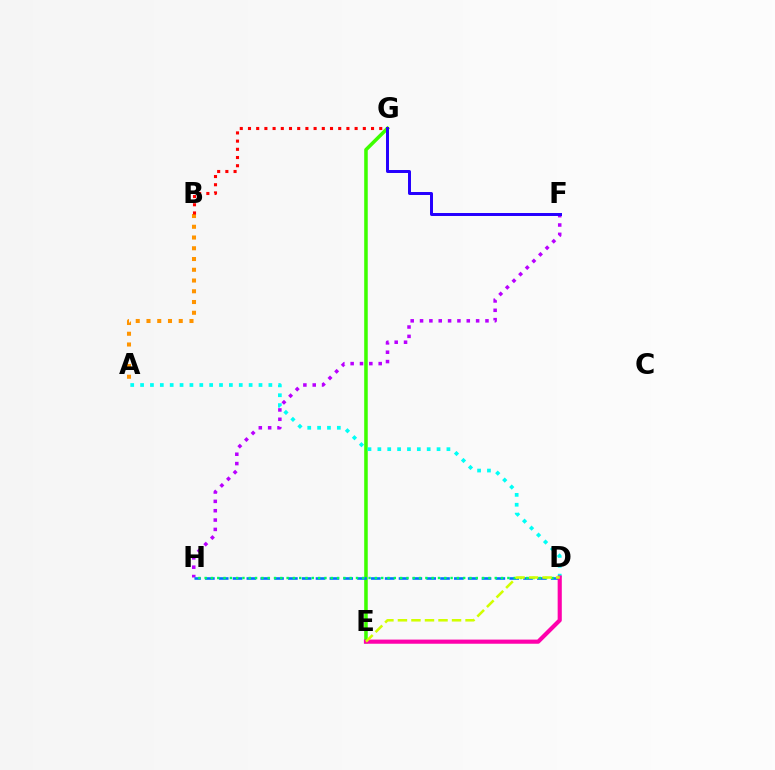{('A', 'B'): [{'color': '#ff9400', 'line_style': 'dotted', 'thickness': 2.92}], ('F', 'H'): [{'color': '#b900ff', 'line_style': 'dotted', 'thickness': 2.54}], ('E', 'G'): [{'color': '#3dff00', 'line_style': 'solid', 'thickness': 2.56}], ('A', 'D'): [{'color': '#00fff6', 'line_style': 'dotted', 'thickness': 2.68}], ('D', 'H'): [{'color': '#0074ff', 'line_style': 'dashed', 'thickness': 1.88}, {'color': '#00ff5c', 'line_style': 'dotted', 'thickness': 1.71}], ('D', 'E'): [{'color': '#ff00ac', 'line_style': 'solid', 'thickness': 2.98}, {'color': '#d1ff00', 'line_style': 'dashed', 'thickness': 1.84}], ('F', 'G'): [{'color': '#2500ff', 'line_style': 'solid', 'thickness': 2.14}], ('B', 'G'): [{'color': '#ff0000', 'line_style': 'dotted', 'thickness': 2.23}]}